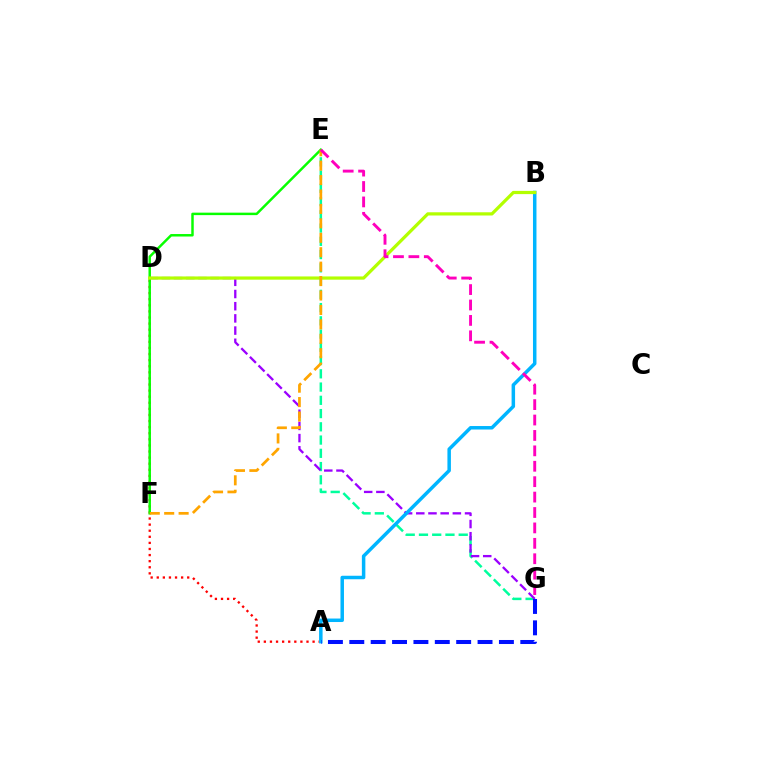{('A', 'D'): [{'color': '#ff0000', 'line_style': 'dotted', 'thickness': 1.66}], ('E', 'G'): [{'color': '#00ff9d', 'line_style': 'dashed', 'thickness': 1.8}, {'color': '#ff00bd', 'line_style': 'dashed', 'thickness': 2.09}], ('D', 'G'): [{'color': '#9b00ff', 'line_style': 'dashed', 'thickness': 1.66}], ('A', 'B'): [{'color': '#00b5ff', 'line_style': 'solid', 'thickness': 2.51}], ('A', 'G'): [{'color': '#0010ff', 'line_style': 'dashed', 'thickness': 2.9}], ('E', 'F'): [{'color': '#08ff00', 'line_style': 'solid', 'thickness': 1.78}, {'color': '#ffa500', 'line_style': 'dashed', 'thickness': 1.96}], ('B', 'D'): [{'color': '#b3ff00', 'line_style': 'solid', 'thickness': 2.32}]}